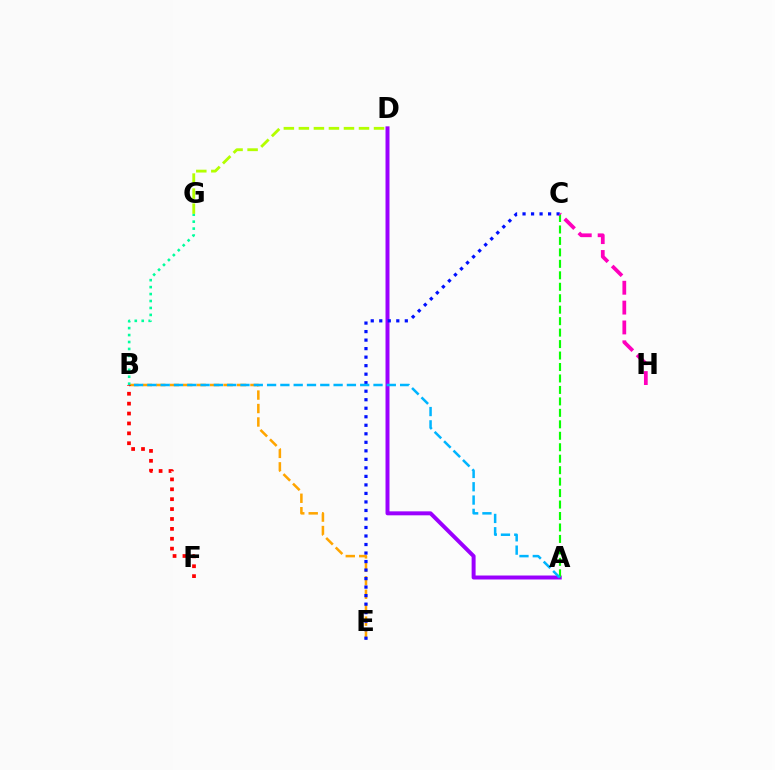{('A', 'D'): [{'color': '#9b00ff', 'line_style': 'solid', 'thickness': 2.86}], ('D', 'G'): [{'color': '#b3ff00', 'line_style': 'dashed', 'thickness': 2.04}], ('B', 'E'): [{'color': '#ffa500', 'line_style': 'dashed', 'thickness': 1.83}], ('B', 'G'): [{'color': '#00ff9d', 'line_style': 'dotted', 'thickness': 1.89}], ('A', 'C'): [{'color': '#08ff00', 'line_style': 'dashed', 'thickness': 1.56}], ('C', 'E'): [{'color': '#0010ff', 'line_style': 'dotted', 'thickness': 2.31}], ('A', 'B'): [{'color': '#00b5ff', 'line_style': 'dashed', 'thickness': 1.81}], ('B', 'F'): [{'color': '#ff0000', 'line_style': 'dotted', 'thickness': 2.69}], ('C', 'H'): [{'color': '#ff00bd', 'line_style': 'dashed', 'thickness': 2.7}]}